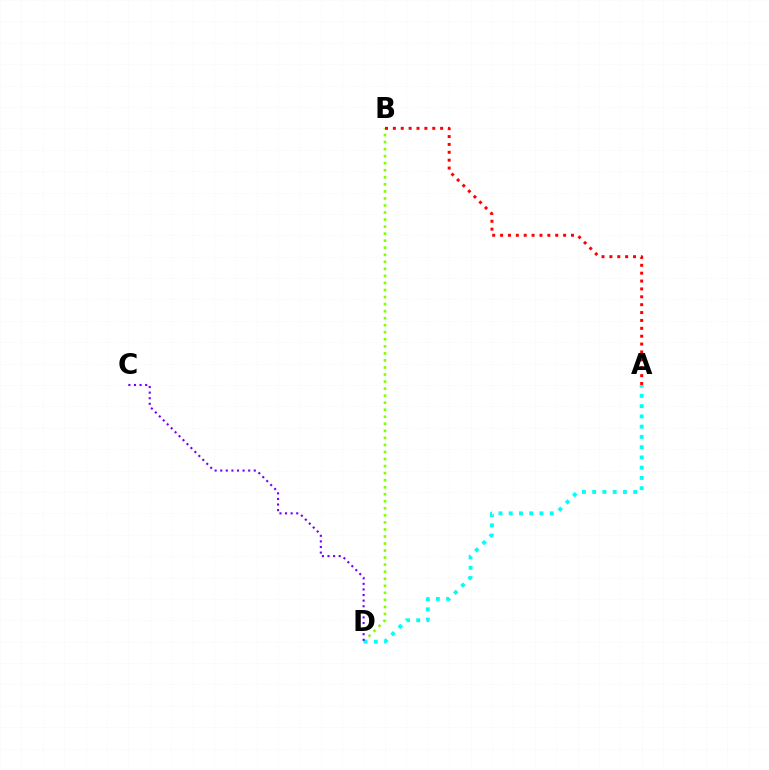{('B', 'D'): [{'color': '#84ff00', 'line_style': 'dotted', 'thickness': 1.91}], ('A', 'D'): [{'color': '#00fff6', 'line_style': 'dotted', 'thickness': 2.79}], ('C', 'D'): [{'color': '#7200ff', 'line_style': 'dotted', 'thickness': 1.52}], ('A', 'B'): [{'color': '#ff0000', 'line_style': 'dotted', 'thickness': 2.14}]}